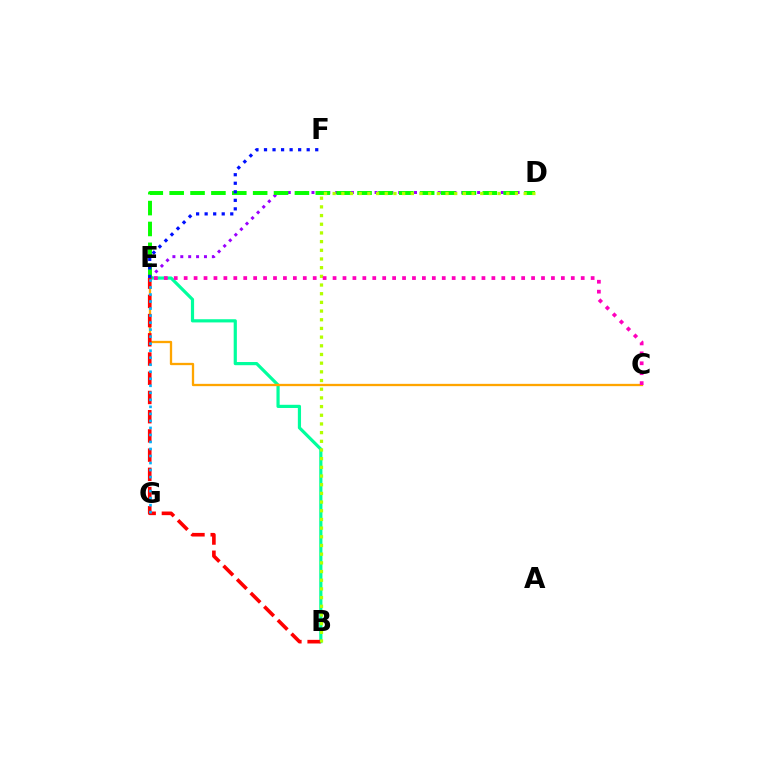{('B', 'E'): [{'color': '#00ff9d', 'line_style': 'solid', 'thickness': 2.3}, {'color': '#ff0000', 'line_style': 'dashed', 'thickness': 2.61}], ('D', 'E'): [{'color': '#9b00ff', 'line_style': 'dotted', 'thickness': 2.14}, {'color': '#08ff00', 'line_style': 'dashed', 'thickness': 2.84}], ('C', 'E'): [{'color': '#ffa500', 'line_style': 'solid', 'thickness': 1.66}, {'color': '#ff00bd', 'line_style': 'dotted', 'thickness': 2.7}], ('E', 'G'): [{'color': '#00b5ff', 'line_style': 'dotted', 'thickness': 1.91}], ('B', 'D'): [{'color': '#b3ff00', 'line_style': 'dotted', 'thickness': 2.36}], ('E', 'F'): [{'color': '#0010ff', 'line_style': 'dotted', 'thickness': 2.32}]}